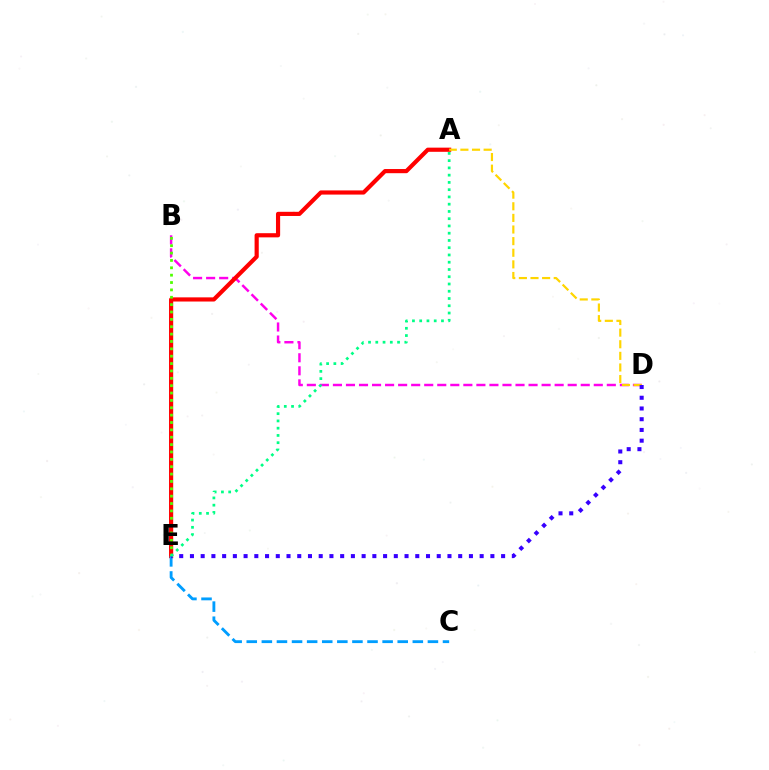{('B', 'D'): [{'color': '#ff00ed', 'line_style': 'dashed', 'thickness': 1.77}], ('A', 'E'): [{'color': '#ff0000', 'line_style': 'solid', 'thickness': 3.0}, {'color': '#00ff86', 'line_style': 'dotted', 'thickness': 1.97}], ('B', 'E'): [{'color': '#4fff00', 'line_style': 'dotted', 'thickness': 2.0}], ('A', 'D'): [{'color': '#ffd500', 'line_style': 'dashed', 'thickness': 1.58}], ('C', 'E'): [{'color': '#009eff', 'line_style': 'dashed', 'thickness': 2.05}], ('D', 'E'): [{'color': '#3700ff', 'line_style': 'dotted', 'thickness': 2.92}]}